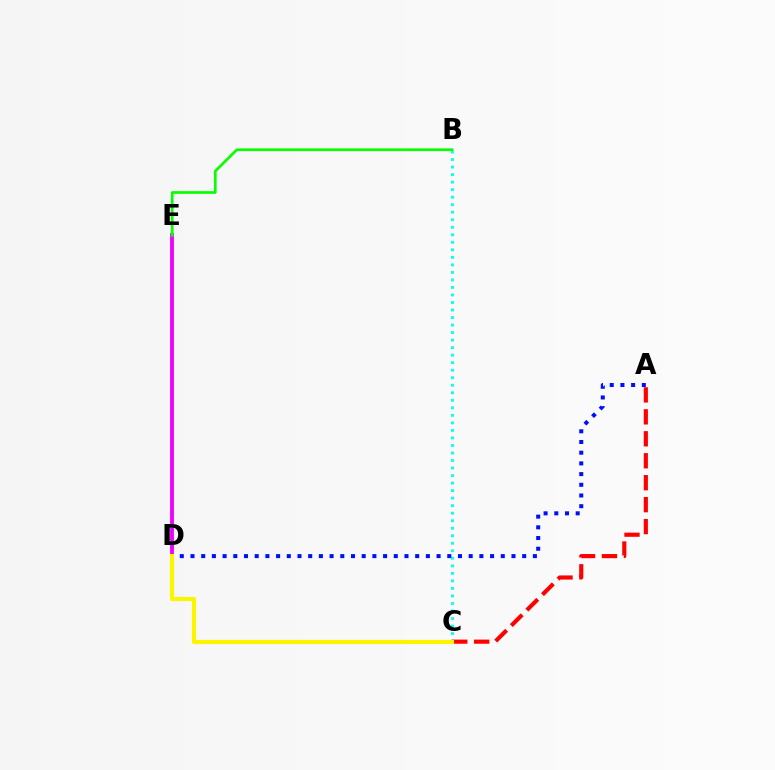{('B', 'C'): [{'color': '#00fff6', 'line_style': 'dotted', 'thickness': 2.04}], ('D', 'E'): [{'color': '#ee00ff', 'line_style': 'solid', 'thickness': 2.76}], ('A', 'D'): [{'color': '#0010ff', 'line_style': 'dotted', 'thickness': 2.91}], ('B', 'E'): [{'color': '#08ff00', 'line_style': 'solid', 'thickness': 1.94}], ('A', 'C'): [{'color': '#ff0000', 'line_style': 'dashed', 'thickness': 2.98}], ('C', 'D'): [{'color': '#fcf500', 'line_style': 'solid', 'thickness': 2.98}]}